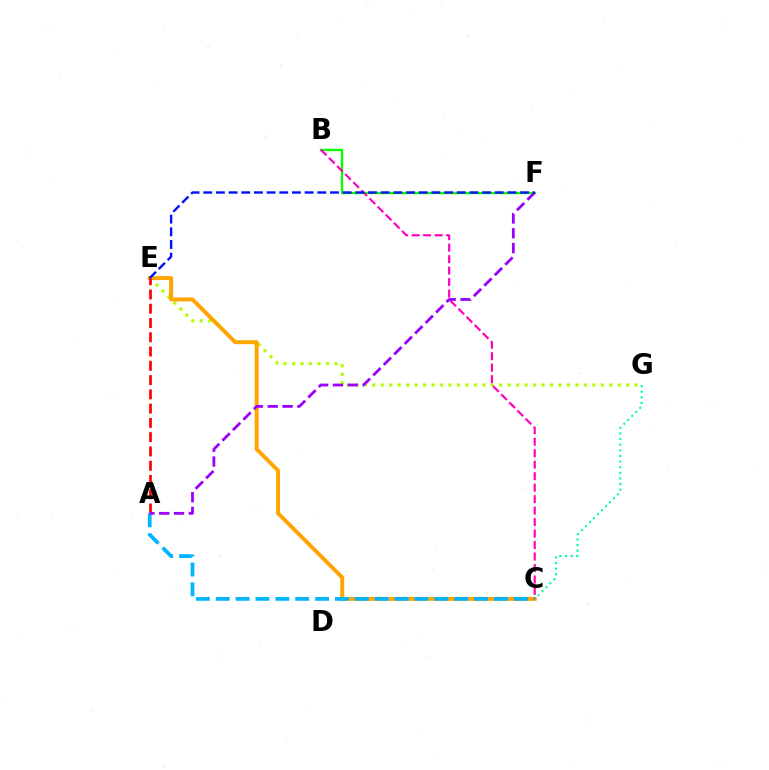{('B', 'F'): [{'color': '#08ff00', 'line_style': 'solid', 'thickness': 1.69}], ('E', 'G'): [{'color': '#b3ff00', 'line_style': 'dotted', 'thickness': 2.3}], ('C', 'G'): [{'color': '#00ff9d', 'line_style': 'dotted', 'thickness': 1.53}], ('C', 'E'): [{'color': '#ffa500', 'line_style': 'solid', 'thickness': 2.85}], ('A', 'E'): [{'color': '#ff0000', 'line_style': 'dashed', 'thickness': 1.94}], ('B', 'C'): [{'color': '#ff00bd', 'line_style': 'dashed', 'thickness': 1.56}], ('A', 'C'): [{'color': '#00b5ff', 'line_style': 'dashed', 'thickness': 2.7}], ('A', 'F'): [{'color': '#9b00ff', 'line_style': 'dashed', 'thickness': 2.01}], ('E', 'F'): [{'color': '#0010ff', 'line_style': 'dashed', 'thickness': 1.72}]}